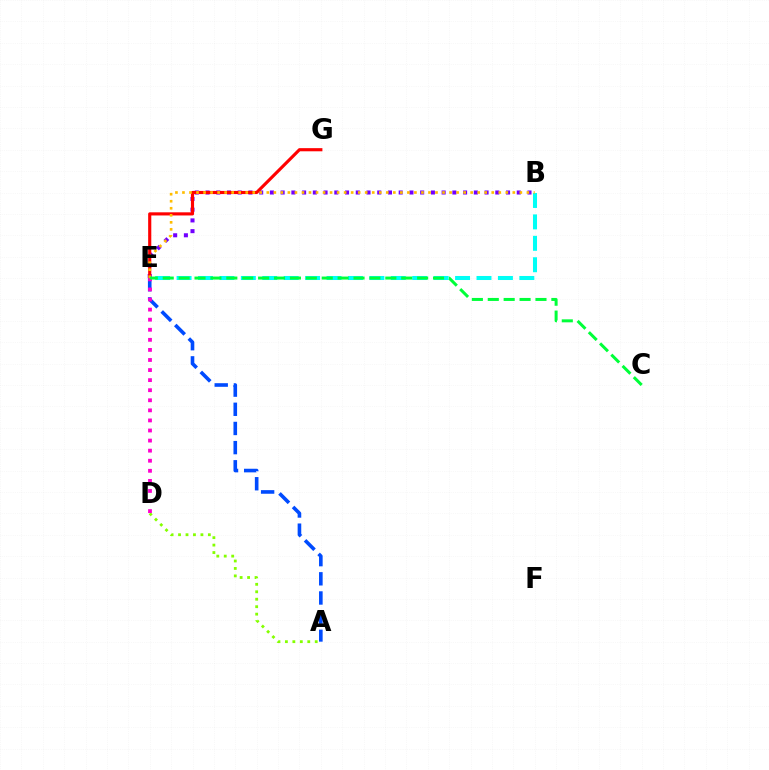{('A', 'E'): [{'color': '#004bff', 'line_style': 'dashed', 'thickness': 2.6}], ('B', 'E'): [{'color': '#00fff6', 'line_style': 'dashed', 'thickness': 2.91}, {'color': '#7200ff', 'line_style': 'dotted', 'thickness': 2.92}, {'color': '#ffbd00', 'line_style': 'dotted', 'thickness': 1.91}], ('A', 'D'): [{'color': '#84ff00', 'line_style': 'dotted', 'thickness': 2.03}], ('E', 'G'): [{'color': '#ff0000', 'line_style': 'solid', 'thickness': 2.26}], ('D', 'E'): [{'color': '#ff00cf', 'line_style': 'dotted', 'thickness': 2.74}], ('C', 'E'): [{'color': '#00ff39', 'line_style': 'dashed', 'thickness': 2.16}]}